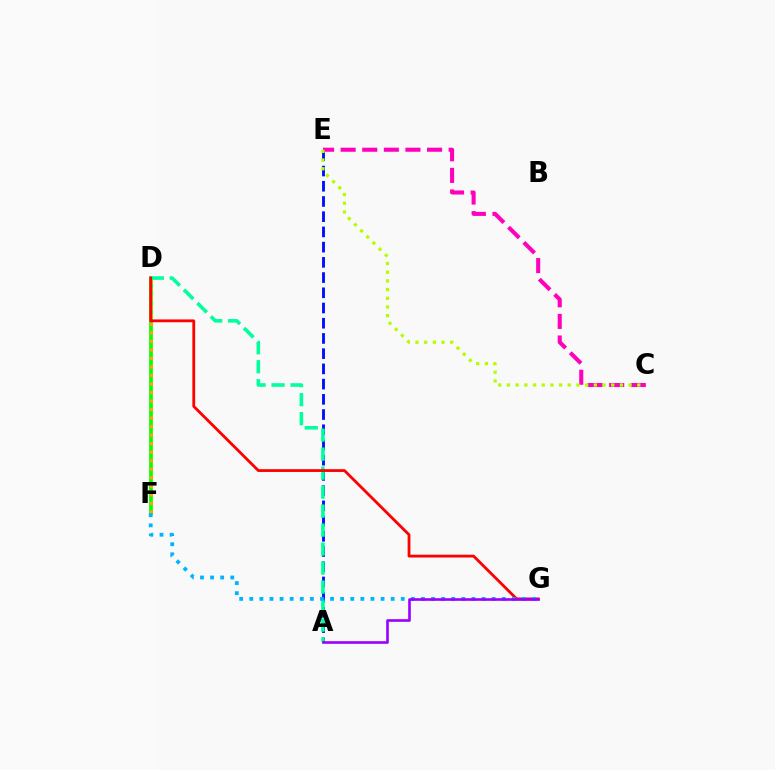{('A', 'E'): [{'color': '#0010ff', 'line_style': 'dashed', 'thickness': 2.07}], ('C', 'E'): [{'color': '#ff00bd', 'line_style': 'dashed', 'thickness': 2.93}, {'color': '#b3ff00', 'line_style': 'dotted', 'thickness': 2.36}], ('D', 'F'): [{'color': '#08ff00', 'line_style': 'solid', 'thickness': 2.68}, {'color': '#ffa500', 'line_style': 'dotted', 'thickness': 2.32}], ('A', 'D'): [{'color': '#00ff9d', 'line_style': 'dashed', 'thickness': 2.58}], ('D', 'G'): [{'color': '#ff0000', 'line_style': 'solid', 'thickness': 2.02}], ('F', 'G'): [{'color': '#00b5ff', 'line_style': 'dotted', 'thickness': 2.74}], ('A', 'G'): [{'color': '#9b00ff', 'line_style': 'solid', 'thickness': 1.89}]}